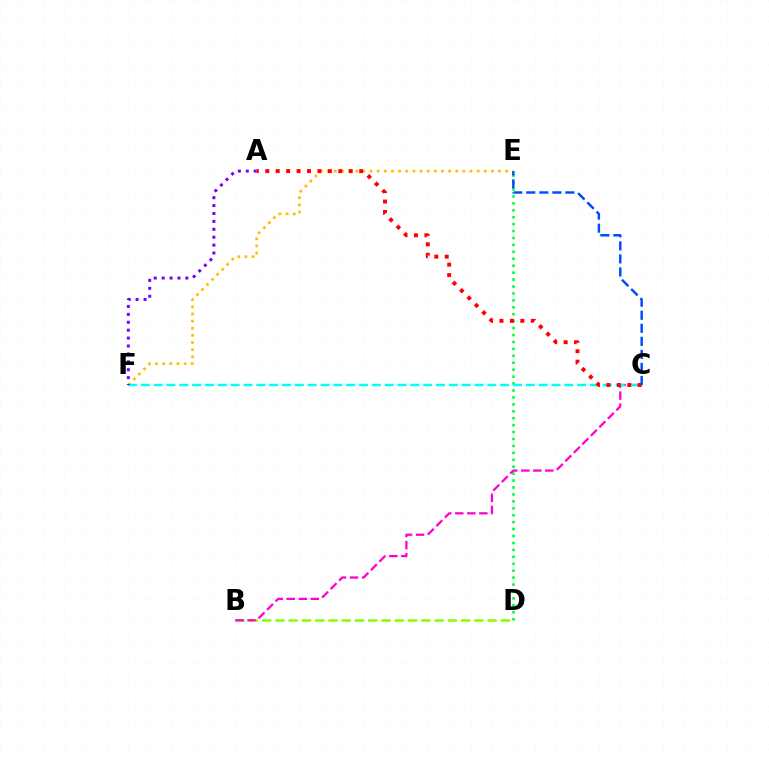{('D', 'E'): [{'color': '#00ff39', 'line_style': 'dotted', 'thickness': 1.88}], ('B', 'D'): [{'color': '#84ff00', 'line_style': 'dashed', 'thickness': 1.8}], ('B', 'C'): [{'color': '#ff00cf', 'line_style': 'dashed', 'thickness': 1.63}], ('E', 'F'): [{'color': '#ffbd00', 'line_style': 'dotted', 'thickness': 1.94}], ('C', 'F'): [{'color': '#00fff6', 'line_style': 'dashed', 'thickness': 1.74}], ('A', 'C'): [{'color': '#ff0000', 'line_style': 'dotted', 'thickness': 2.83}], ('A', 'F'): [{'color': '#7200ff', 'line_style': 'dotted', 'thickness': 2.15}], ('C', 'E'): [{'color': '#004bff', 'line_style': 'dashed', 'thickness': 1.77}]}